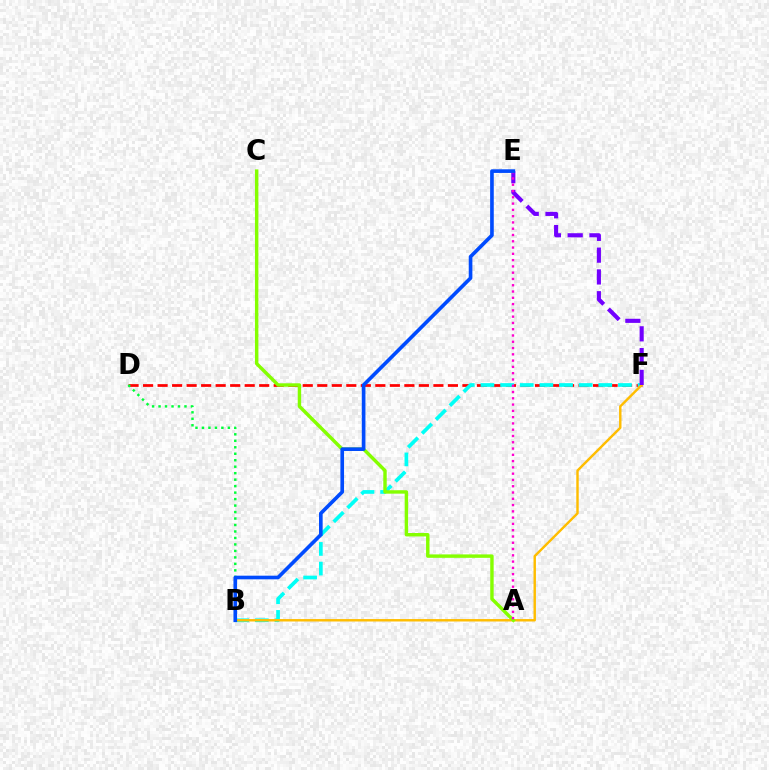{('D', 'F'): [{'color': '#ff0000', 'line_style': 'dashed', 'thickness': 1.97}], ('B', 'F'): [{'color': '#00fff6', 'line_style': 'dashed', 'thickness': 2.67}, {'color': '#ffbd00', 'line_style': 'solid', 'thickness': 1.75}], ('E', 'F'): [{'color': '#7200ff', 'line_style': 'dashed', 'thickness': 2.96}], ('A', 'C'): [{'color': '#84ff00', 'line_style': 'solid', 'thickness': 2.46}], ('B', 'D'): [{'color': '#00ff39', 'line_style': 'dotted', 'thickness': 1.76}], ('A', 'E'): [{'color': '#ff00cf', 'line_style': 'dotted', 'thickness': 1.71}], ('B', 'E'): [{'color': '#004bff', 'line_style': 'solid', 'thickness': 2.62}]}